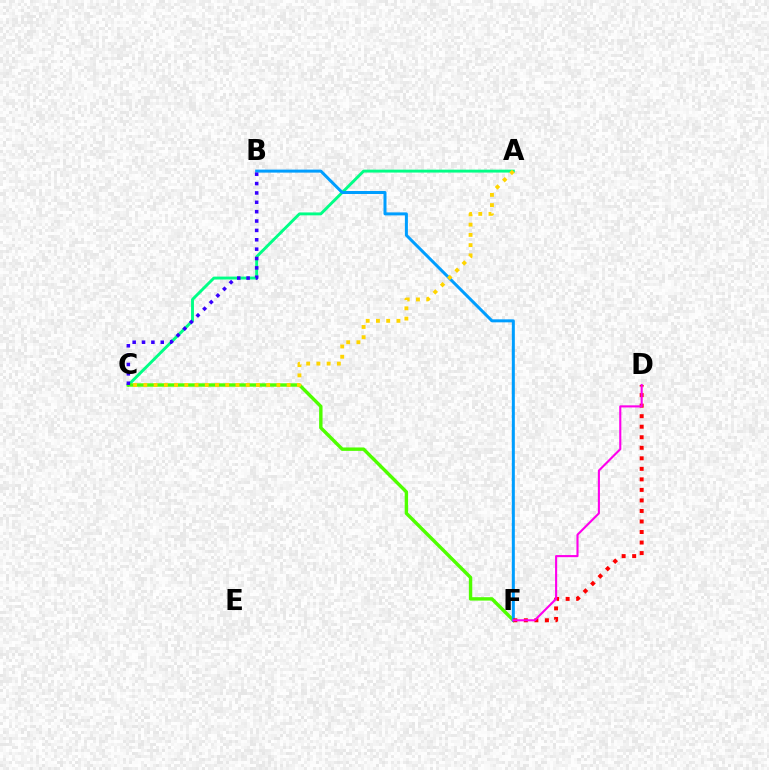{('A', 'C'): [{'color': '#00ff86', 'line_style': 'solid', 'thickness': 2.09}, {'color': '#ffd500', 'line_style': 'dotted', 'thickness': 2.78}], ('C', 'F'): [{'color': '#4fff00', 'line_style': 'solid', 'thickness': 2.45}], ('B', 'F'): [{'color': '#009eff', 'line_style': 'solid', 'thickness': 2.16}], ('D', 'F'): [{'color': '#ff0000', 'line_style': 'dotted', 'thickness': 2.86}, {'color': '#ff00ed', 'line_style': 'solid', 'thickness': 1.52}], ('B', 'C'): [{'color': '#3700ff', 'line_style': 'dotted', 'thickness': 2.55}]}